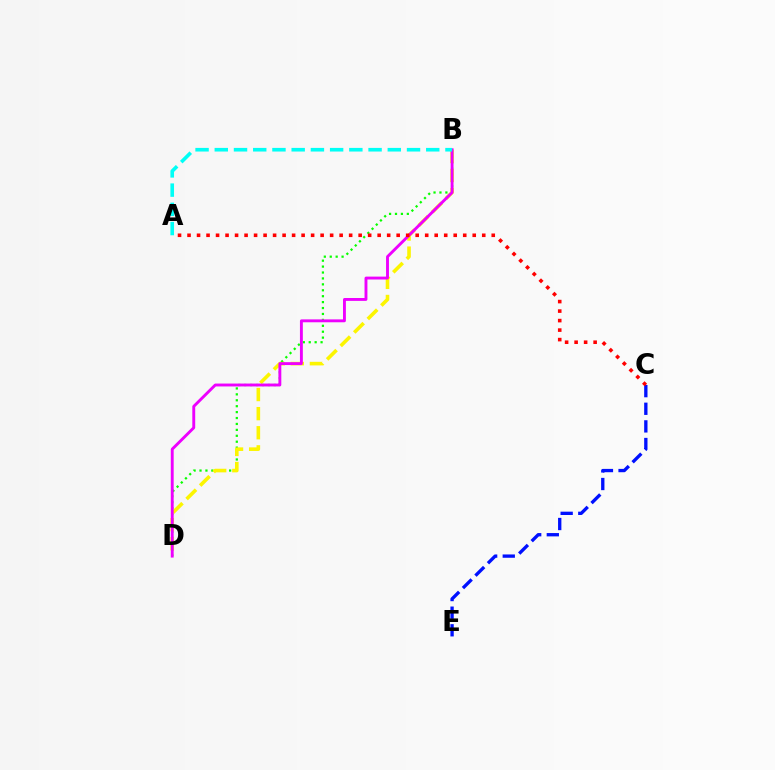{('B', 'D'): [{'color': '#08ff00', 'line_style': 'dotted', 'thickness': 1.61}, {'color': '#fcf500', 'line_style': 'dashed', 'thickness': 2.6}, {'color': '#ee00ff', 'line_style': 'solid', 'thickness': 2.08}], ('C', 'E'): [{'color': '#0010ff', 'line_style': 'dashed', 'thickness': 2.39}], ('A', 'C'): [{'color': '#ff0000', 'line_style': 'dotted', 'thickness': 2.58}], ('A', 'B'): [{'color': '#00fff6', 'line_style': 'dashed', 'thickness': 2.61}]}